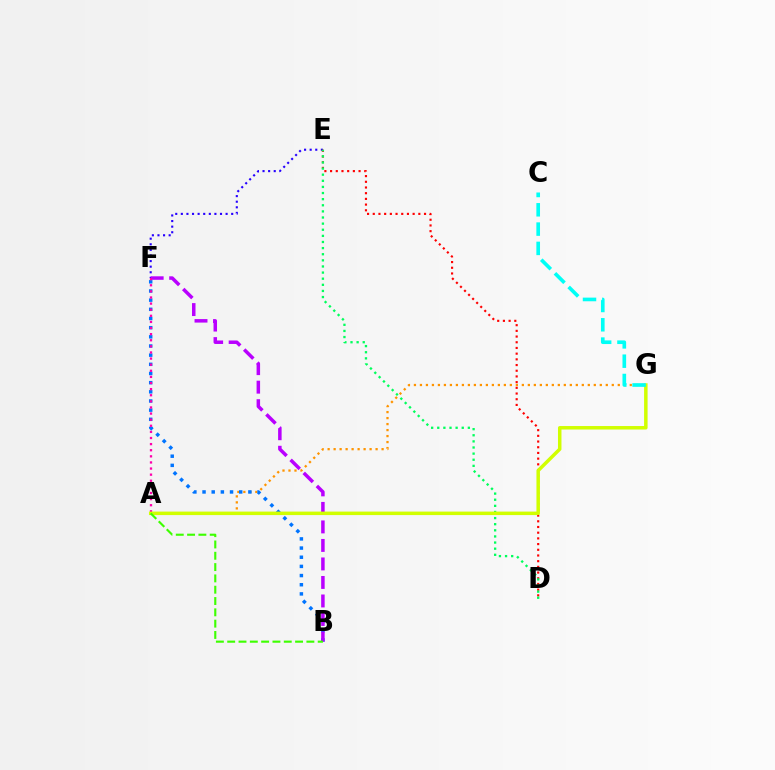{('E', 'F'): [{'color': '#2500ff', 'line_style': 'dotted', 'thickness': 1.52}], ('A', 'G'): [{'color': '#ff9400', 'line_style': 'dotted', 'thickness': 1.63}, {'color': '#d1ff00', 'line_style': 'solid', 'thickness': 2.51}], ('D', 'E'): [{'color': '#ff0000', 'line_style': 'dotted', 'thickness': 1.55}, {'color': '#00ff5c', 'line_style': 'dotted', 'thickness': 1.66}], ('B', 'F'): [{'color': '#0074ff', 'line_style': 'dotted', 'thickness': 2.49}, {'color': '#b900ff', 'line_style': 'dashed', 'thickness': 2.52}], ('A', 'F'): [{'color': '#ff00ac', 'line_style': 'dotted', 'thickness': 1.66}], ('A', 'B'): [{'color': '#3dff00', 'line_style': 'dashed', 'thickness': 1.54}], ('C', 'G'): [{'color': '#00fff6', 'line_style': 'dashed', 'thickness': 2.62}]}